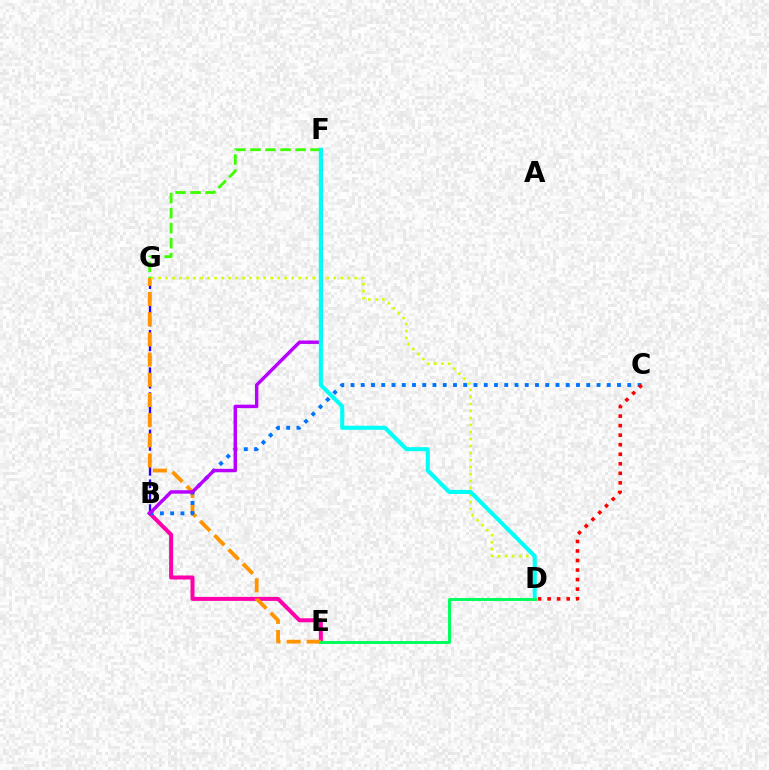{('B', 'G'): [{'color': '#2500ff', 'line_style': 'dashed', 'thickness': 1.69}], ('B', 'E'): [{'color': '#ff00ac', 'line_style': 'solid', 'thickness': 2.89}], ('F', 'G'): [{'color': '#3dff00', 'line_style': 'dashed', 'thickness': 2.04}], ('E', 'G'): [{'color': '#ff9400', 'line_style': 'dashed', 'thickness': 2.74}], ('B', 'C'): [{'color': '#0074ff', 'line_style': 'dotted', 'thickness': 2.79}], ('D', 'G'): [{'color': '#d1ff00', 'line_style': 'dotted', 'thickness': 1.9}], ('B', 'F'): [{'color': '#b900ff', 'line_style': 'solid', 'thickness': 2.46}], ('C', 'D'): [{'color': '#ff0000', 'line_style': 'dotted', 'thickness': 2.59}], ('D', 'F'): [{'color': '#00fff6', 'line_style': 'solid', 'thickness': 2.93}], ('D', 'E'): [{'color': '#00ff5c', 'line_style': 'solid', 'thickness': 2.12}]}